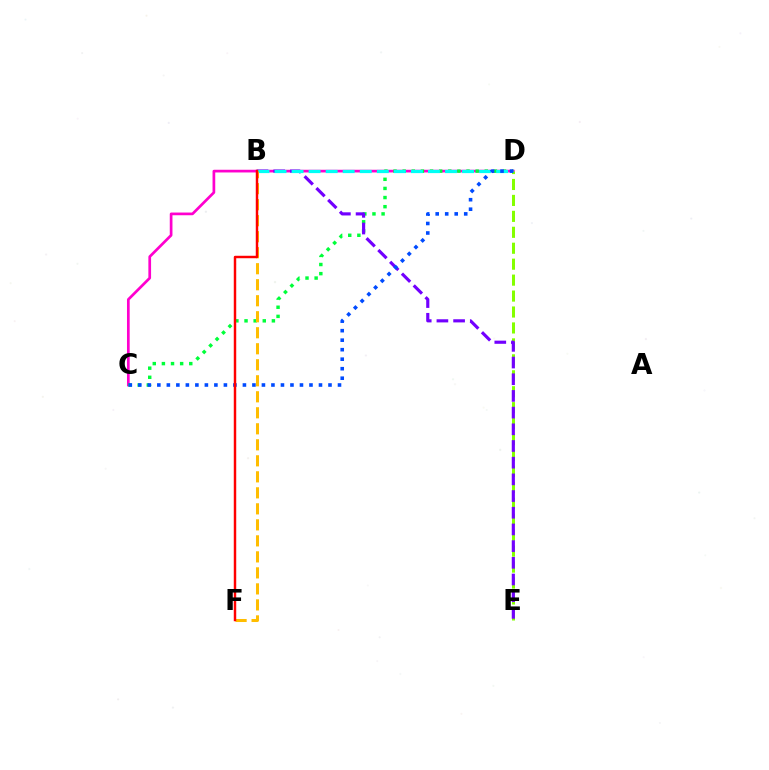{('C', 'D'): [{'color': '#ff00cf', 'line_style': 'solid', 'thickness': 1.95}, {'color': '#00ff39', 'line_style': 'dotted', 'thickness': 2.48}, {'color': '#004bff', 'line_style': 'dotted', 'thickness': 2.58}], ('D', 'E'): [{'color': '#84ff00', 'line_style': 'dashed', 'thickness': 2.17}], ('B', 'E'): [{'color': '#7200ff', 'line_style': 'dashed', 'thickness': 2.27}], ('B', 'D'): [{'color': '#00fff6', 'line_style': 'dashed', 'thickness': 2.32}], ('B', 'F'): [{'color': '#ffbd00', 'line_style': 'dashed', 'thickness': 2.17}, {'color': '#ff0000', 'line_style': 'solid', 'thickness': 1.77}]}